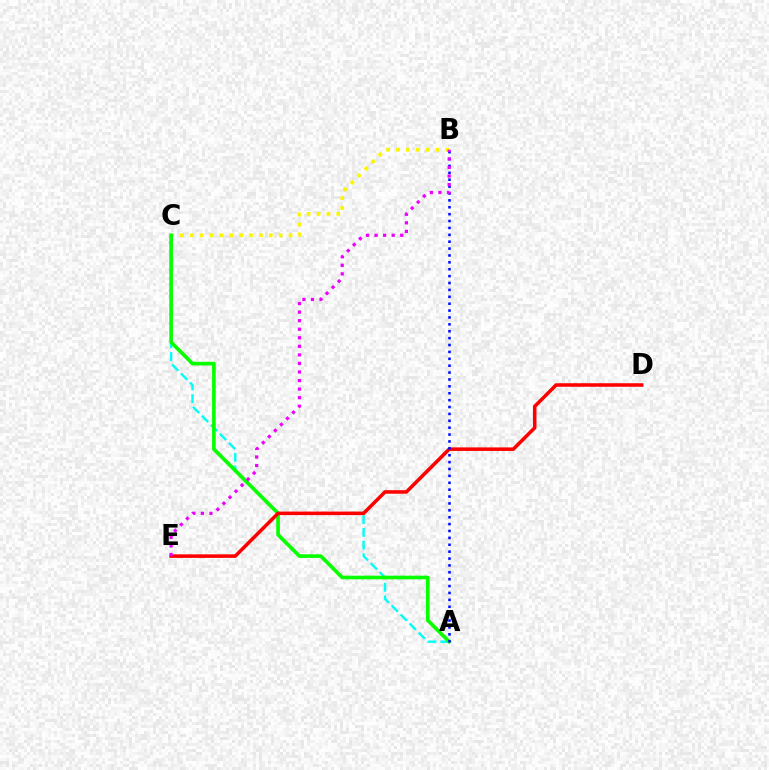{('B', 'C'): [{'color': '#fcf500', 'line_style': 'dotted', 'thickness': 2.68}], ('A', 'C'): [{'color': '#00fff6', 'line_style': 'dashed', 'thickness': 1.73}, {'color': '#08ff00', 'line_style': 'solid', 'thickness': 2.63}], ('D', 'E'): [{'color': '#ff0000', 'line_style': 'solid', 'thickness': 2.55}], ('A', 'B'): [{'color': '#0010ff', 'line_style': 'dotted', 'thickness': 1.87}], ('B', 'E'): [{'color': '#ee00ff', 'line_style': 'dotted', 'thickness': 2.33}]}